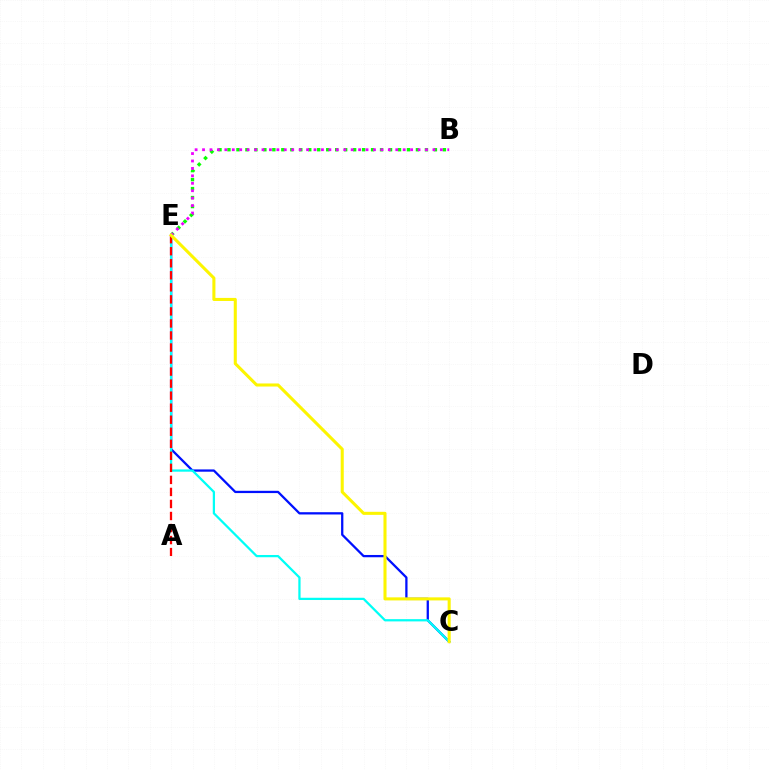{('C', 'E'): [{'color': '#0010ff', 'line_style': 'solid', 'thickness': 1.64}, {'color': '#00fff6', 'line_style': 'solid', 'thickness': 1.62}, {'color': '#fcf500', 'line_style': 'solid', 'thickness': 2.2}], ('B', 'E'): [{'color': '#08ff00', 'line_style': 'dotted', 'thickness': 2.44}, {'color': '#ee00ff', 'line_style': 'dotted', 'thickness': 2.02}], ('A', 'E'): [{'color': '#ff0000', 'line_style': 'dashed', 'thickness': 1.63}]}